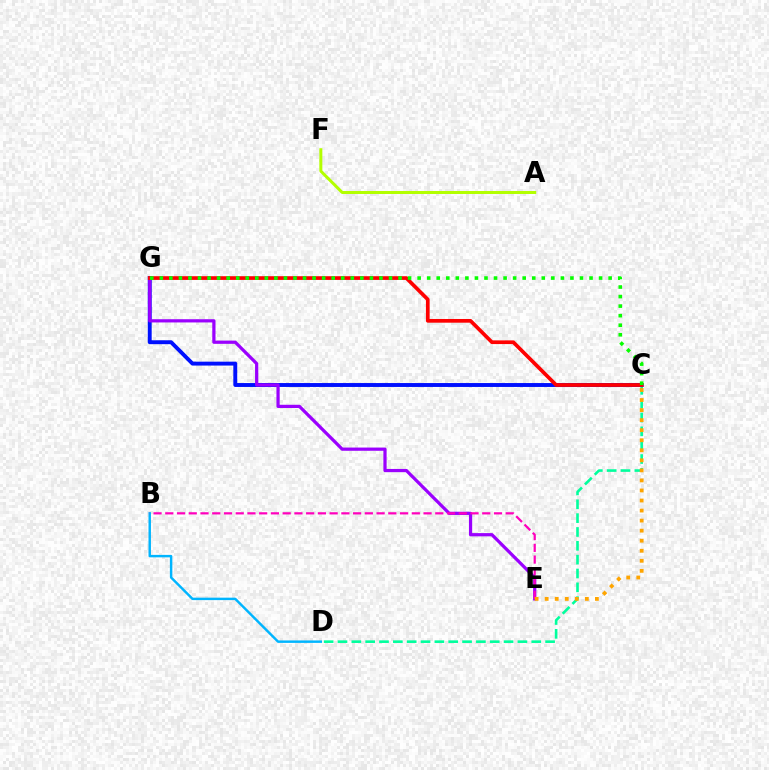{('C', 'D'): [{'color': '#00ff9d', 'line_style': 'dashed', 'thickness': 1.88}], ('A', 'F'): [{'color': '#b3ff00', 'line_style': 'solid', 'thickness': 2.16}], ('C', 'G'): [{'color': '#0010ff', 'line_style': 'solid', 'thickness': 2.81}, {'color': '#ff0000', 'line_style': 'solid', 'thickness': 2.66}, {'color': '#08ff00', 'line_style': 'dotted', 'thickness': 2.59}], ('E', 'G'): [{'color': '#9b00ff', 'line_style': 'solid', 'thickness': 2.32}], ('B', 'D'): [{'color': '#00b5ff', 'line_style': 'solid', 'thickness': 1.76}], ('B', 'E'): [{'color': '#ff00bd', 'line_style': 'dashed', 'thickness': 1.59}], ('C', 'E'): [{'color': '#ffa500', 'line_style': 'dotted', 'thickness': 2.73}]}